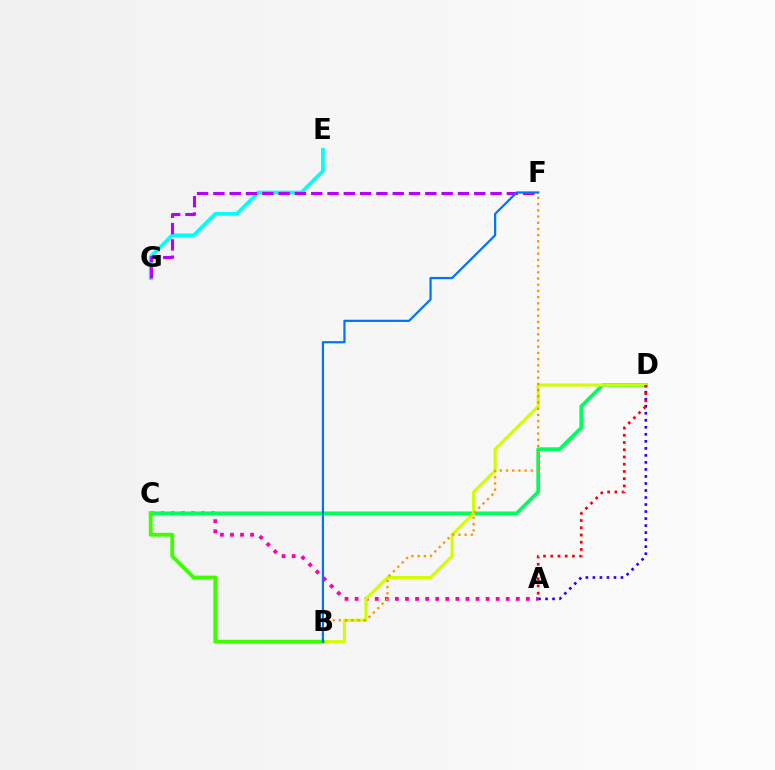{('E', 'G'): [{'color': '#00fff6', 'line_style': 'solid', 'thickness': 2.65}], ('A', 'C'): [{'color': '#ff00ac', 'line_style': 'dotted', 'thickness': 2.74}], ('F', 'G'): [{'color': '#b900ff', 'line_style': 'dashed', 'thickness': 2.21}], ('C', 'D'): [{'color': '#00ff5c', 'line_style': 'solid', 'thickness': 2.68}], ('B', 'D'): [{'color': '#d1ff00', 'line_style': 'solid', 'thickness': 2.24}], ('B', 'C'): [{'color': '#3dff00', 'line_style': 'solid', 'thickness': 2.74}], ('A', 'D'): [{'color': '#2500ff', 'line_style': 'dotted', 'thickness': 1.91}, {'color': '#ff0000', 'line_style': 'dotted', 'thickness': 1.97}], ('B', 'F'): [{'color': '#ff9400', 'line_style': 'dotted', 'thickness': 1.68}, {'color': '#0074ff', 'line_style': 'solid', 'thickness': 1.6}]}